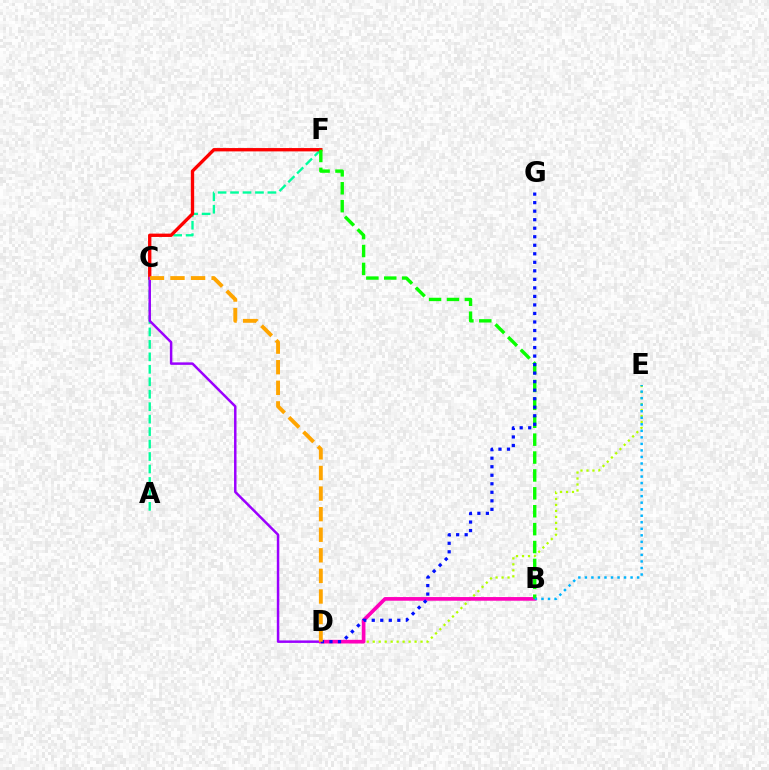{('A', 'F'): [{'color': '#00ff9d', 'line_style': 'dashed', 'thickness': 1.69}], ('C', 'F'): [{'color': '#ff0000', 'line_style': 'solid', 'thickness': 2.4}], ('C', 'D'): [{'color': '#9b00ff', 'line_style': 'solid', 'thickness': 1.78}, {'color': '#ffa500', 'line_style': 'dashed', 'thickness': 2.8}], ('D', 'E'): [{'color': '#b3ff00', 'line_style': 'dotted', 'thickness': 1.62}], ('B', 'D'): [{'color': '#ff00bd', 'line_style': 'solid', 'thickness': 2.64}], ('B', 'F'): [{'color': '#08ff00', 'line_style': 'dashed', 'thickness': 2.43}], ('D', 'G'): [{'color': '#0010ff', 'line_style': 'dotted', 'thickness': 2.32}], ('B', 'E'): [{'color': '#00b5ff', 'line_style': 'dotted', 'thickness': 1.77}]}